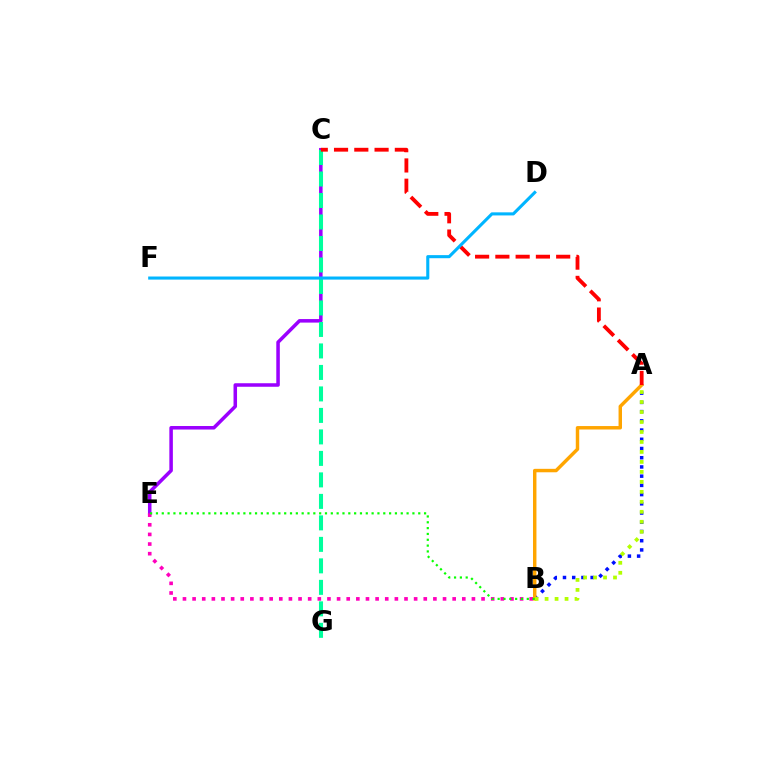{('C', 'E'): [{'color': '#9b00ff', 'line_style': 'solid', 'thickness': 2.54}], ('B', 'E'): [{'color': '#ff00bd', 'line_style': 'dotted', 'thickness': 2.62}, {'color': '#08ff00', 'line_style': 'dotted', 'thickness': 1.58}], ('A', 'B'): [{'color': '#0010ff', 'line_style': 'dotted', 'thickness': 2.51}, {'color': '#ffa500', 'line_style': 'solid', 'thickness': 2.48}, {'color': '#b3ff00', 'line_style': 'dotted', 'thickness': 2.71}], ('C', 'G'): [{'color': '#00ff9d', 'line_style': 'dashed', 'thickness': 2.92}], ('A', 'C'): [{'color': '#ff0000', 'line_style': 'dashed', 'thickness': 2.75}], ('D', 'F'): [{'color': '#00b5ff', 'line_style': 'solid', 'thickness': 2.22}]}